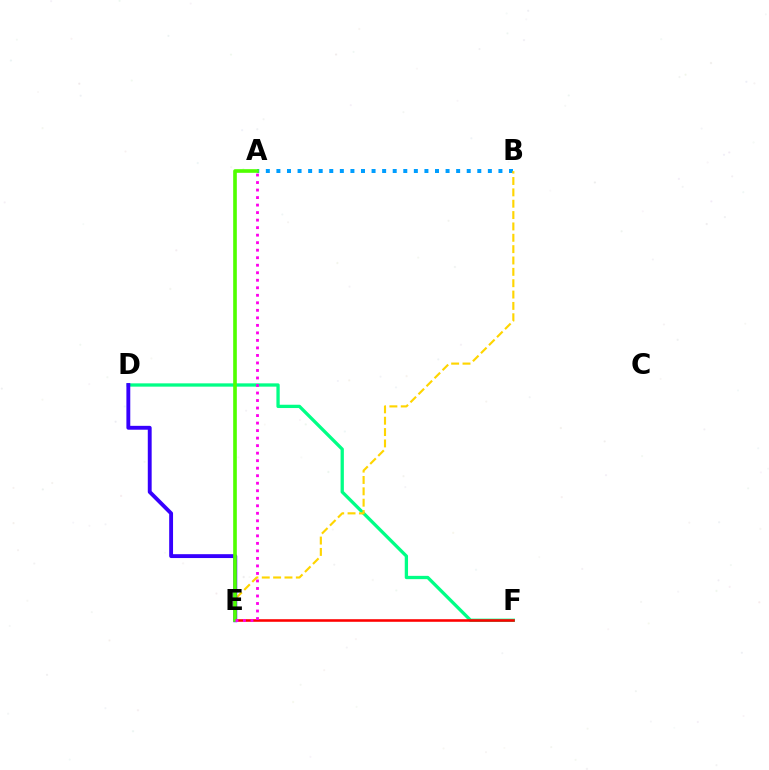{('D', 'F'): [{'color': '#00ff86', 'line_style': 'solid', 'thickness': 2.37}], ('E', 'F'): [{'color': '#ff0000', 'line_style': 'solid', 'thickness': 1.86}], ('A', 'B'): [{'color': '#009eff', 'line_style': 'dotted', 'thickness': 2.87}], ('B', 'E'): [{'color': '#ffd500', 'line_style': 'dashed', 'thickness': 1.54}], ('D', 'E'): [{'color': '#3700ff', 'line_style': 'solid', 'thickness': 2.79}], ('A', 'E'): [{'color': '#4fff00', 'line_style': 'solid', 'thickness': 2.62}, {'color': '#ff00ed', 'line_style': 'dotted', 'thickness': 2.04}]}